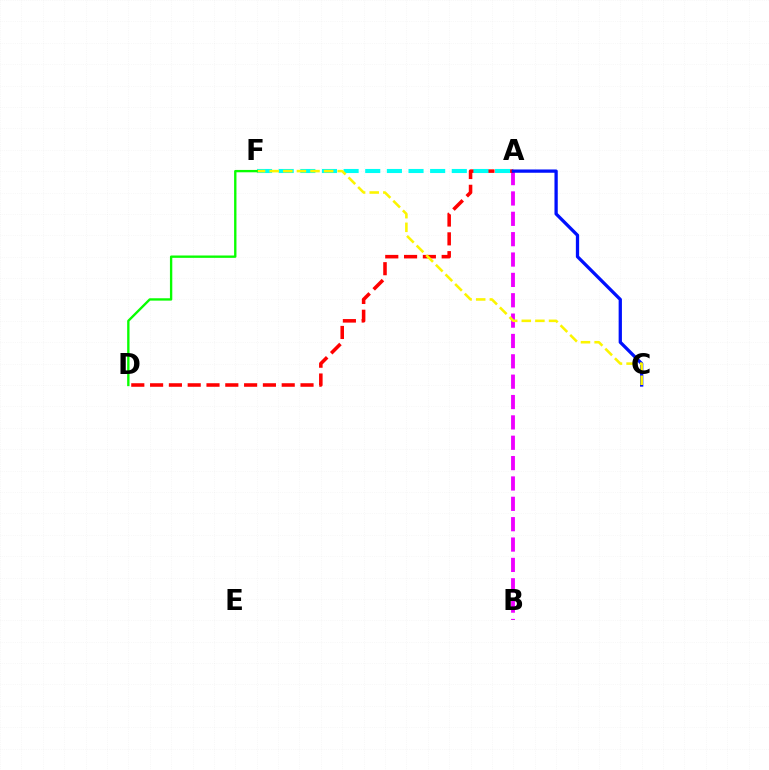{('A', 'B'): [{'color': '#ee00ff', 'line_style': 'dashed', 'thickness': 2.77}], ('A', 'D'): [{'color': '#ff0000', 'line_style': 'dashed', 'thickness': 2.55}], ('A', 'F'): [{'color': '#00fff6', 'line_style': 'dashed', 'thickness': 2.94}], ('A', 'C'): [{'color': '#0010ff', 'line_style': 'solid', 'thickness': 2.36}], ('C', 'F'): [{'color': '#fcf500', 'line_style': 'dashed', 'thickness': 1.85}], ('D', 'F'): [{'color': '#08ff00', 'line_style': 'solid', 'thickness': 1.7}]}